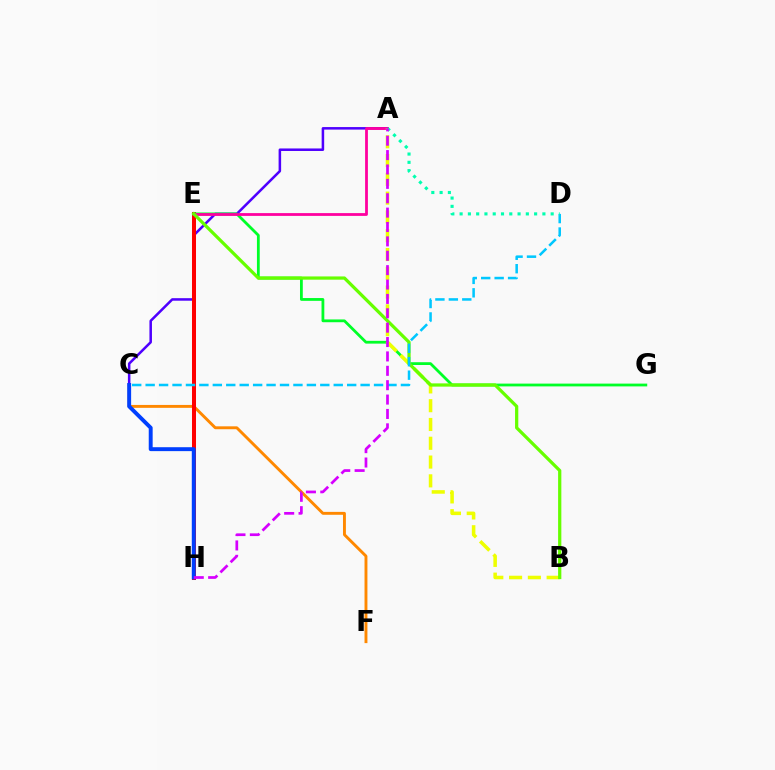{('C', 'F'): [{'color': '#ff8800', 'line_style': 'solid', 'thickness': 2.09}], ('A', 'C'): [{'color': '#4f00ff', 'line_style': 'solid', 'thickness': 1.82}], ('E', 'H'): [{'color': '#ff0000', 'line_style': 'solid', 'thickness': 2.89}], ('E', 'G'): [{'color': '#00ff27', 'line_style': 'solid', 'thickness': 2.01}], ('A', 'E'): [{'color': '#ff00a0', 'line_style': 'solid', 'thickness': 2.01}], ('A', 'B'): [{'color': '#eeff00', 'line_style': 'dashed', 'thickness': 2.55}], ('B', 'E'): [{'color': '#66ff00', 'line_style': 'solid', 'thickness': 2.33}], ('C', 'D'): [{'color': '#00c7ff', 'line_style': 'dashed', 'thickness': 1.83}], ('A', 'D'): [{'color': '#00ffaf', 'line_style': 'dotted', 'thickness': 2.25}], ('C', 'H'): [{'color': '#003fff', 'line_style': 'solid', 'thickness': 2.82}], ('A', 'H'): [{'color': '#d600ff', 'line_style': 'dashed', 'thickness': 1.95}]}